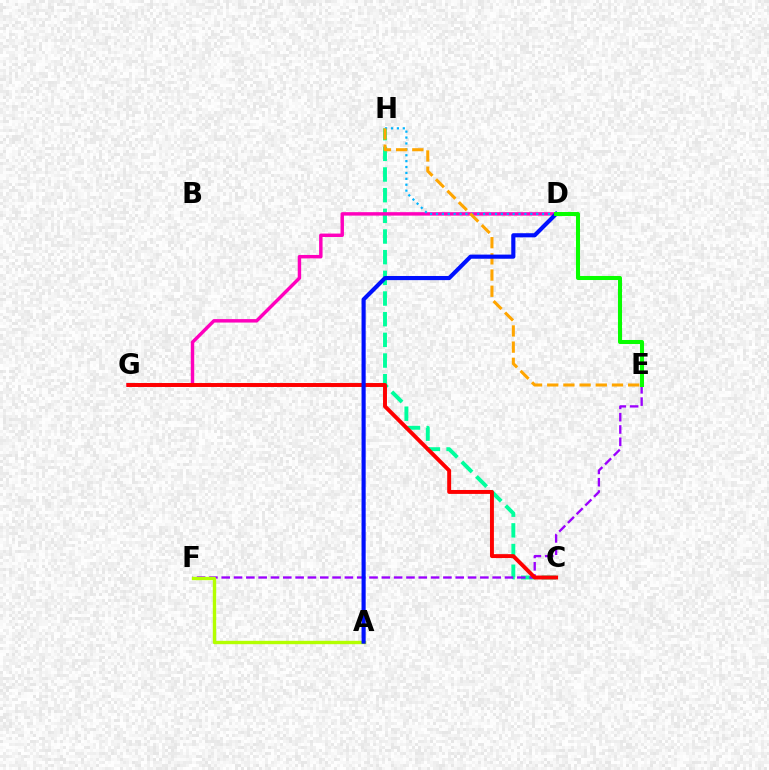{('C', 'H'): [{'color': '#00ff9d', 'line_style': 'dashed', 'thickness': 2.81}], ('E', 'F'): [{'color': '#9b00ff', 'line_style': 'dashed', 'thickness': 1.67}], ('D', 'G'): [{'color': '#ff00bd', 'line_style': 'solid', 'thickness': 2.47}], ('C', 'G'): [{'color': '#ff0000', 'line_style': 'solid', 'thickness': 2.83}], ('A', 'F'): [{'color': '#b3ff00', 'line_style': 'solid', 'thickness': 2.43}], ('D', 'H'): [{'color': '#00b5ff', 'line_style': 'dotted', 'thickness': 1.6}], ('E', 'H'): [{'color': '#ffa500', 'line_style': 'dashed', 'thickness': 2.2}], ('A', 'D'): [{'color': '#0010ff', 'line_style': 'solid', 'thickness': 2.97}], ('D', 'E'): [{'color': '#08ff00', 'line_style': 'solid', 'thickness': 2.91}]}